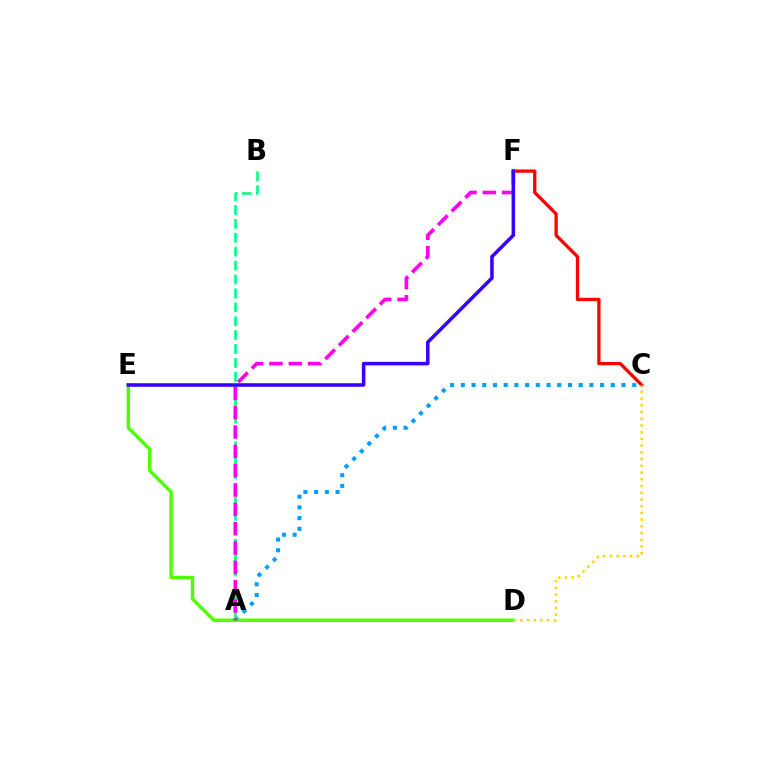{('C', 'F'): [{'color': '#ff0000', 'line_style': 'solid', 'thickness': 2.37}], ('A', 'C'): [{'color': '#009eff', 'line_style': 'dotted', 'thickness': 2.91}], ('D', 'E'): [{'color': '#4fff00', 'line_style': 'solid', 'thickness': 2.45}], ('A', 'B'): [{'color': '#00ff86', 'line_style': 'dashed', 'thickness': 1.89}], ('C', 'D'): [{'color': '#ffd500', 'line_style': 'dotted', 'thickness': 1.83}], ('A', 'F'): [{'color': '#ff00ed', 'line_style': 'dashed', 'thickness': 2.63}], ('E', 'F'): [{'color': '#3700ff', 'line_style': 'solid', 'thickness': 2.55}]}